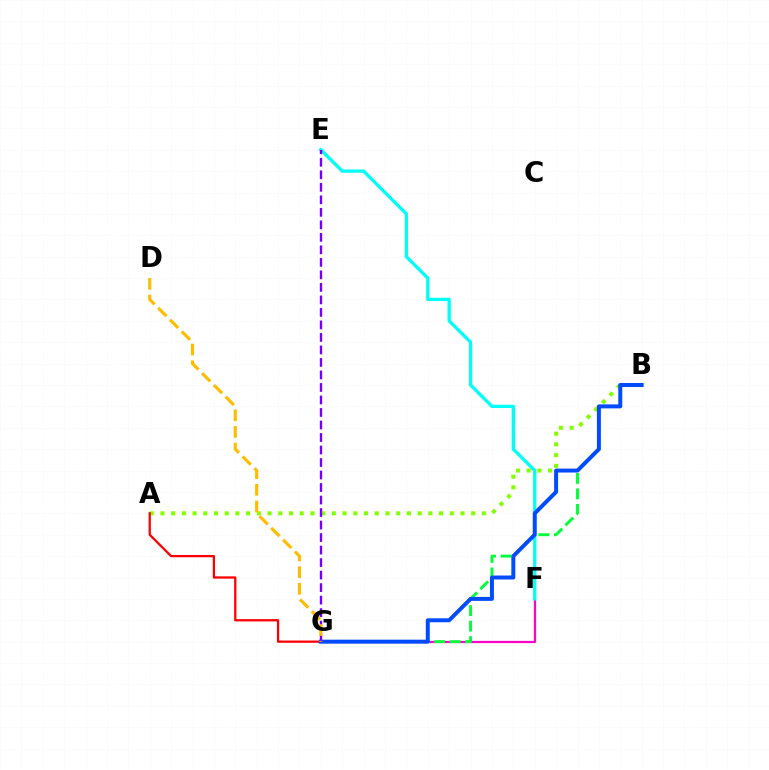{('F', 'G'): [{'color': '#ff00cf', 'line_style': 'solid', 'thickness': 1.6}], ('A', 'B'): [{'color': '#84ff00', 'line_style': 'dotted', 'thickness': 2.91}], ('B', 'G'): [{'color': '#00ff39', 'line_style': 'dashed', 'thickness': 2.11}, {'color': '#004bff', 'line_style': 'solid', 'thickness': 2.85}], ('E', 'F'): [{'color': '#00fff6', 'line_style': 'solid', 'thickness': 2.37}], ('A', 'G'): [{'color': '#ff0000', 'line_style': 'solid', 'thickness': 1.63}], ('E', 'G'): [{'color': '#7200ff', 'line_style': 'dashed', 'thickness': 1.7}], ('D', 'G'): [{'color': '#ffbd00', 'line_style': 'dashed', 'thickness': 2.27}]}